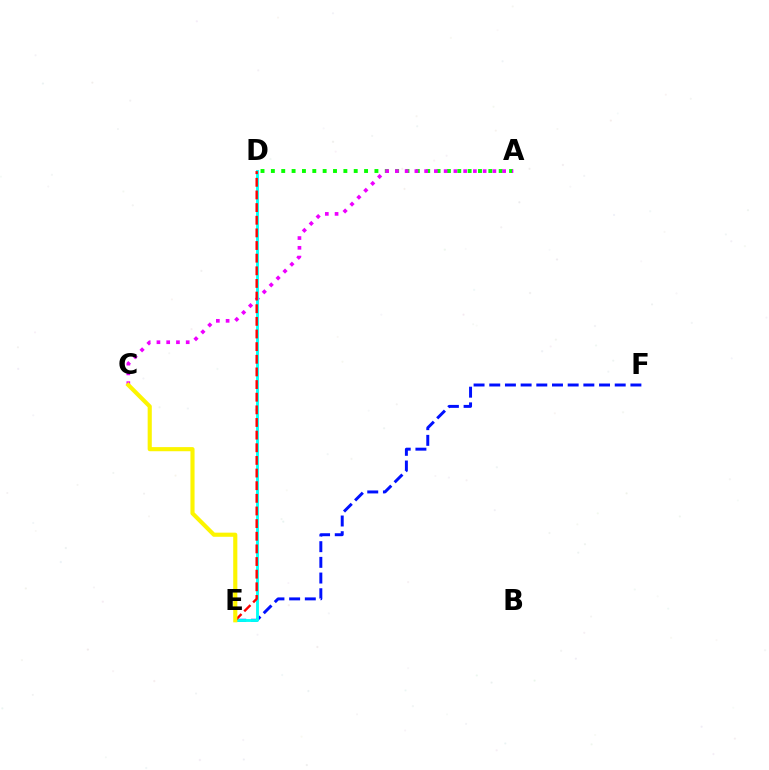{('A', 'D'): [{'color': '#08ff00', 'line_style': 'dotted', 'thickness': 2.81}], ('E', 'F'): [{'color': '#0010ff', 'line_style': 'dashed', 'thickness': 2.13}], ('A', 'C'): [{'color': '#ee00ff', 'line_style': 'dotted', 'thickness': 2.65}], ('D', 'E'): [{'color': '#00fff6', 'line_style': 'solid', 'thickness': 2.06}, {'color': '#ff0000', 'line_style': 'dashed', 'thickness': 1.72}], ('C', 'E'): [{'color': '#fcf500', 'line_style': 'solid', 'thickness': 2.97}]}